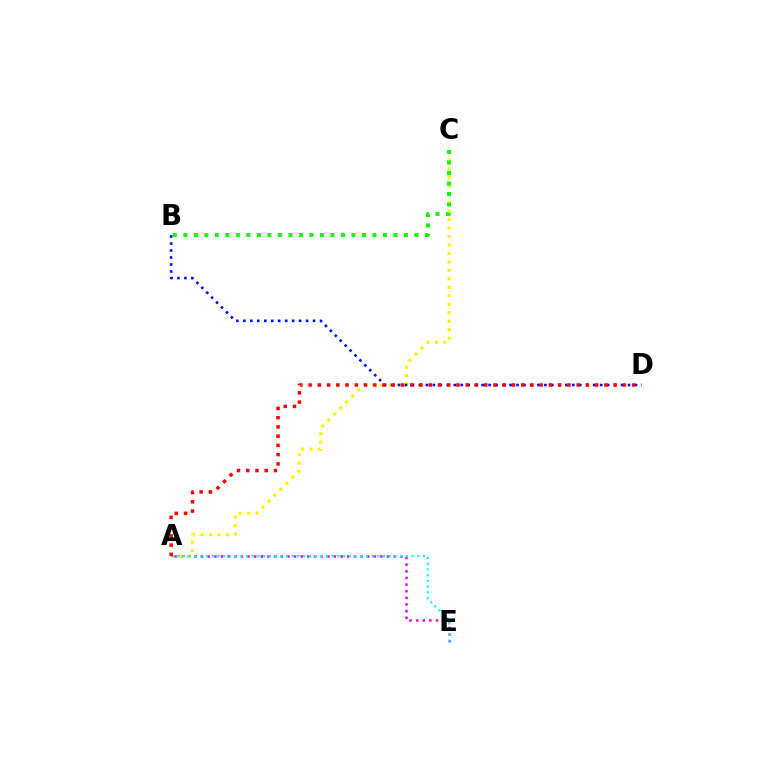{('A', 'E'): [{'color': '#ee00ff', 'line_style': 'dotted', 'thickness': 1.81}, {'color': '#00fff6', 'line_style': 'dotted', 'thickness': 1.55}], ('A', 'C'): [{'color': '#fcf500', 'line_style': 'dotted', 'thickness': 2.3}], ('B', 'C'): [{'color': '#08ff00', 'line_style': 'dotted', 'thickness': 2.85}], ('B', 'D'): [{'color': '#0010ff', 'line_style': 'dotted', 'thickness': 1.89}], ('A', 'D'): [{'color': '#ff0000', 'line_style': 'dotted', 'thickness': 2.51}]}